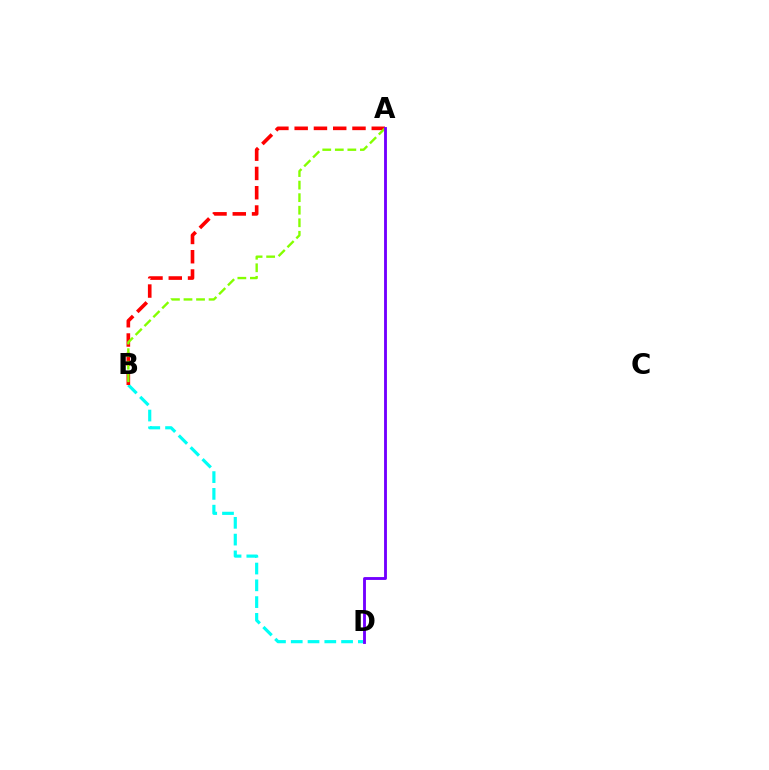{('B', 'D'): [{'color': '#00fff6', 'line_style': 'dashed', 'thickness': 2.28}], ('A', 'B'): [{'color': '#ff0000', 'line_style': 'dashed', 'thickness': 2.62}, {'color': '#84ff00', 'line_style': 'dashed', 'thickness': 1.7}], ('A', 'D'): [{'color': '#7200ff', 'line_style': 'solid', 'thickness': 2.06}]}